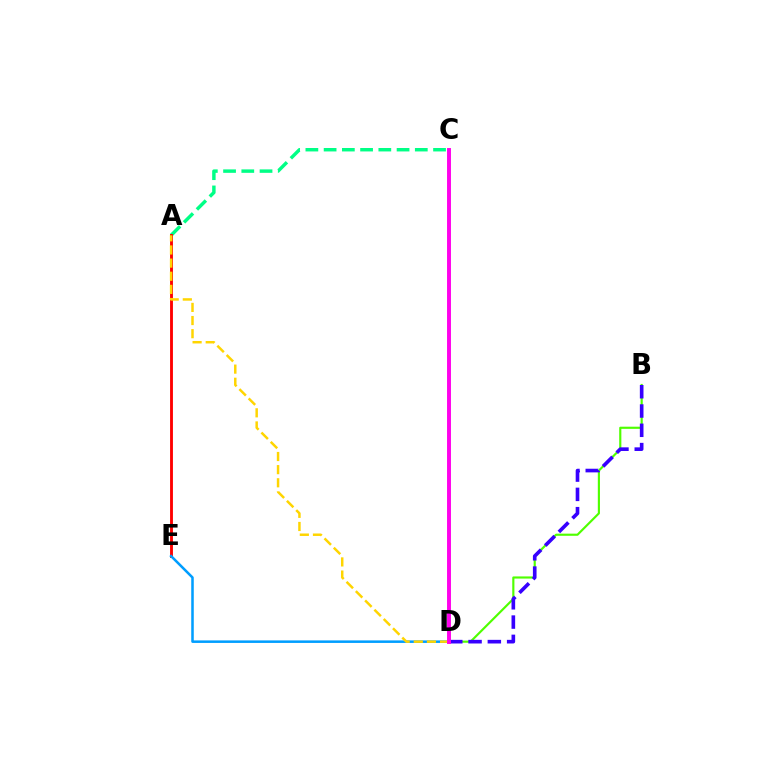{('A', 'C'): [{'color': '#00ff86', 'line_style': 'dashed', 'thickness': 2.48}], ('B', 'D'): [{'color': '#4fff00', 'line_style': 'solid', 'thickness': 1.55}, {'color': '#3700ff', 'line_style': 'dashed', 'thickness': 2.62}], ('A', 'E'): [{'color': '#ff0000', 'line_style': 'solid', 'thickness': 2.06}], ('D', 'E'): [{'color': '#009eff', 'line_style': 'solid', 'thickness': 1.82}], ('A', 'D'): [{'color': '#ffd500', 'line_style': 'dashed', 'thickness': 1.78}], ('C', 'D'): [{'color': '#ff00ed', 'line_style': 'solid', 'thickness': 2.82}]}